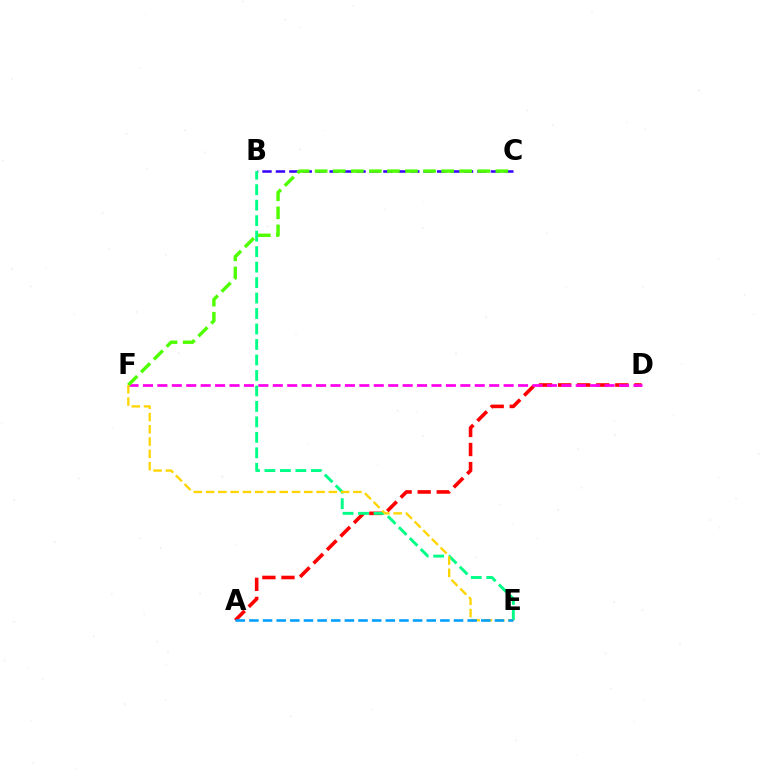{('A', 'D'): [{'color': '#ff0000', 'line_style': 'dashed', 'thickness': 2.59}], ('B', 'C'): [{'color': '#3700ff', 'line_style': 'dashed', 'thickness': 1.82}], ('B', 'E'): [{'color': '#00ff86', 'line_style': 'dashed', 'thickness': 2.1}], ('D', 'F'): [{'color': '#ff00ed', 'line_style': 'dashed', 'thickness': 1.96}], ('C', 'F'): [{'color': '#4fff00', 'line_style': 'dashed', 'thickness': 2.45}], ('E', 'F'): [{'color': '#ffd500', 'line_style': 'dashed', 'thickness': 1.67}], ('A', 'E'): [{'color': '#009eff', 'line_style': 'dashed', 'thickness': 1.85}]}